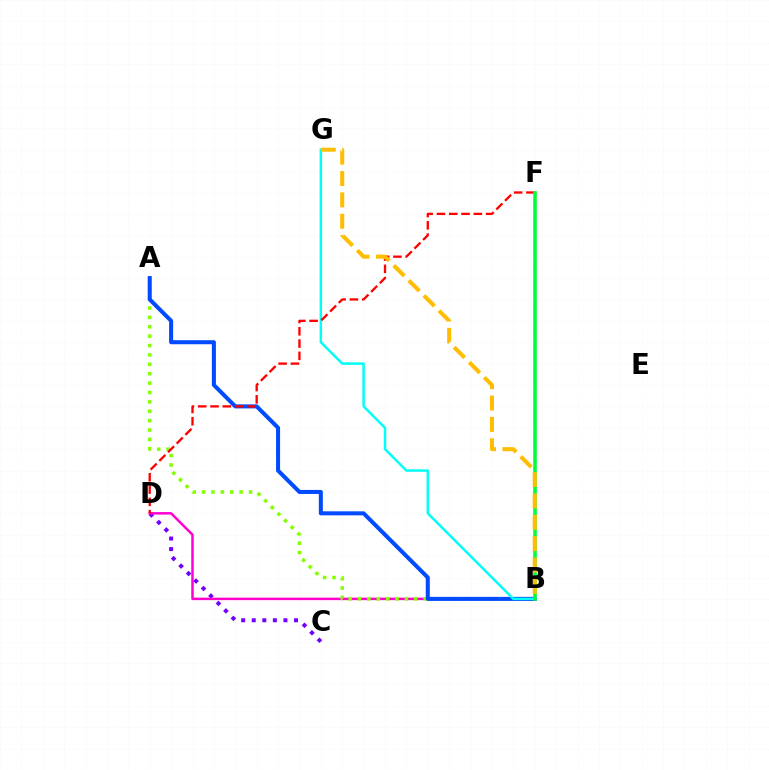{('C', 'D'): [{'color': '#7200ff', 'line_style': 'dotted', 'thickness': 2.87}], ('B', 'D'): [{'color': '#ff00cf', 'line_style': 'solid', 'thickness': 1.79}], ('A', 'B'): [{'color': '#84ff00', 'line_style': 'dotted', 'thickness': 2.55}, {'color': '#004bff', 'line_style': 'solid', 'thickness': 2.9}], ('B', 'G'): [{'color': '#00fff6', 'line_style': 'solid', 'thickness': 1.78}, {'color': '#ffbd00', 'line_style': 'dashed', 'thickness': 2.9}], ('D', 'F'): [{'color': '#ff0000', 'line_style': 'dashed', 'thickness': 1.67}], ('B', 'F'): [{'color': '#00ff39', 'line_style': 'solid', 'thickness': 2.56}]}